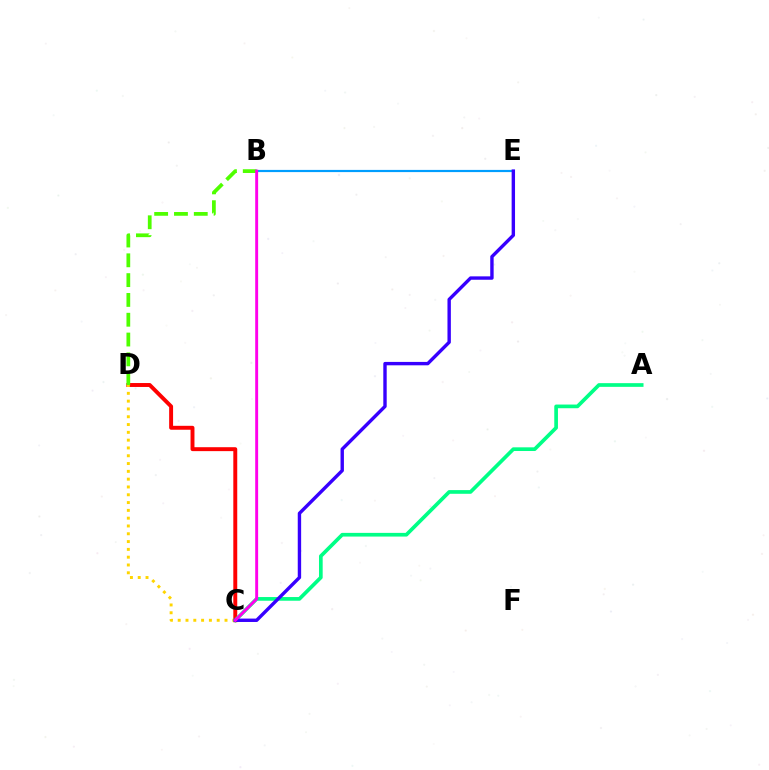{('C', 'D'): [{'color': '#ff0000', 'line_style': 'solid', 'thickness': 2.83}, {'color': '#ffd500', 'line_style': 'dotted', 'thickness': 2.12}], ('B', 'D'): [{'color': '#4fff00', 'line_style': 'dashed', 'thickness': 2.69}], ('A', 'C'): [{'color': '#00ff86', 'line_style': 'solid', 'thickness': 2.65}], ('B', 'E'): [{'color': '#009eff', 'line_style': 'solid', 'thickness': 1.57}], ('C', 'E'): [{'color': '#3700ff', 'line_style': 'solid', 'thickness': 2.44}], ('B', 'C'): [{'color': '#ff00ed', 'line_style': 'solid', 'thickness': 2.1}]}